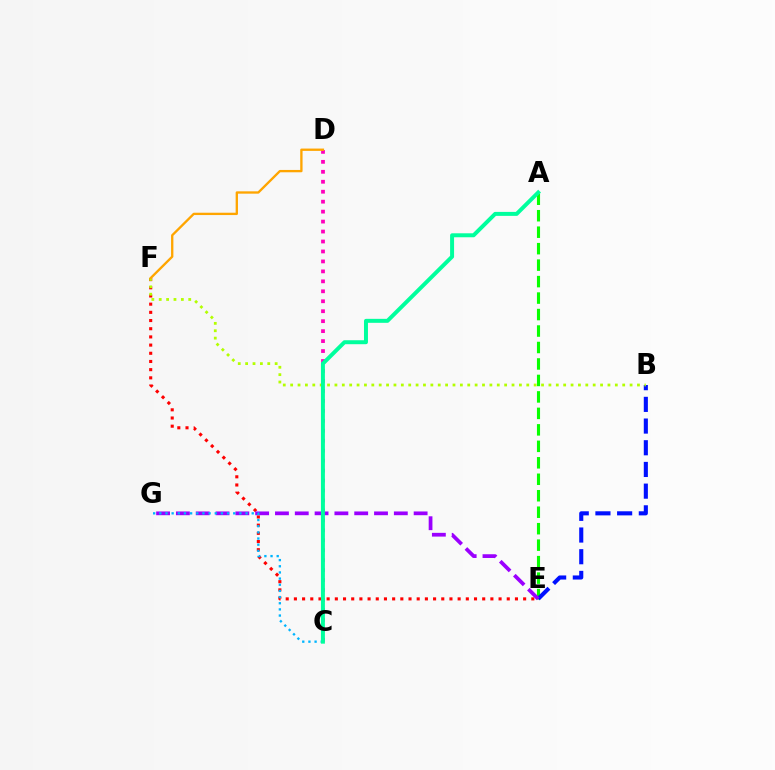{('A', 'E'): [{'color': '#08ff00', 'line_style': 'dashed', 'thickness': 2.24}], ('B', 'E'): [{'color': '#0010ff', 'line_style': 'dashed', 'thickness': 2.95}], ('E', 'F'): [{'color': '#ff0000', 'line_style': 'dotted', 'thickness': 2.22}], ('E', 'G'): [{'color': '#9b00ff', 'line_style': 'dashed', 'thickness': 2.69}], ('C', 'D'): [{'color': '#ff00bd', 'line_style': 'dotted', 'thickness': 2.71}], ('C', 'G'): [{'color': '#00b5ff', 'line_style': 'dotted', 'thickness': 1.67}], ('B', 'F'): [{'color': '#b3ff00', 'line_style': 'dotted', 'thickness': 2.0}], ('A', 'C'): [{'color': '#00ff9d', 'line_style': 'solid', 'thickness': 2.86}], ('D', 'F'): [{'color': '#ffa500', 'line_style': 'solid', 'thickness': 1.68}]}